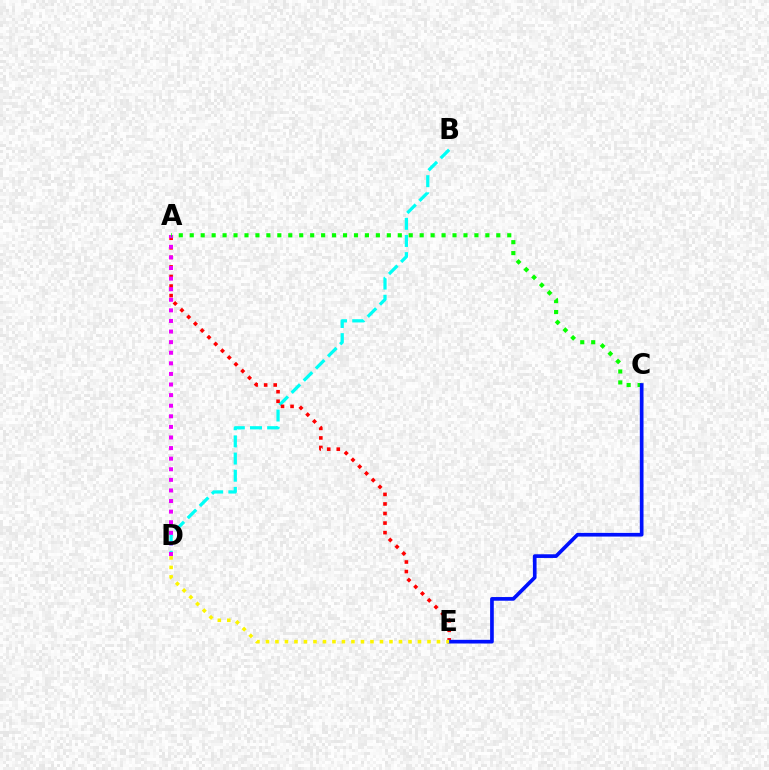{('B', 'D'): [{'color': '#00fff6', 'line_style': 'dashed', 'thickness': 2.33}], ('A', 'E'): [{'color': '#ff0000', 'line_style': 'dotted', 'thickness': 2.6}], ('A', 'D'): [{'color': '#ee00ff', 'line_style': 'dotted', 'thickness': 2.88}], ('A', 'C'): [{'color': '#08ff00', 'line_style': 'dotted', 'thickness': 2.97}], ('C', 'E'): [{'color': '#0010ff', 'line_style': 'solid', 'thickness': 2.65}], ('D', 'E'): [{'color': '#fcf500', 'line_style': 'dotted', 'thickness': 2.58}]}